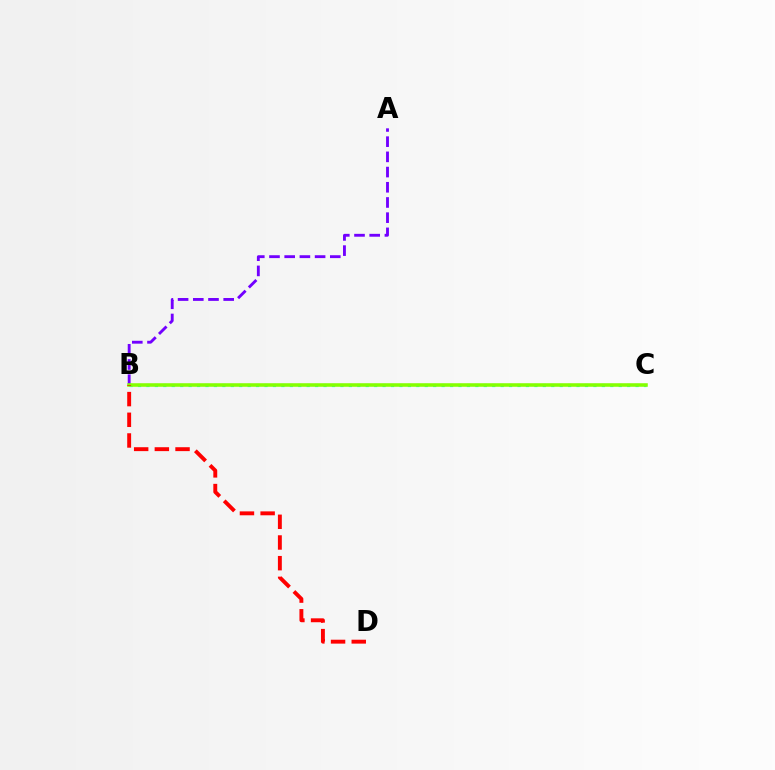{('A', 'B'): [{'color': '#7200ff', 'line_style': 'dashed', 'thickness': 2.06}], ('B', 'C'): [{'color': '#00fff6', 'line_style': 'dotted', 'thickness': 2.29}, {'color': '#84ff00', 'line_style': 'solid', 'thickness': 2.55}], ('B', 'D'): [{'color': '#ff0000', 'line_style': 'dashed', 'thickness': 2.81}]}